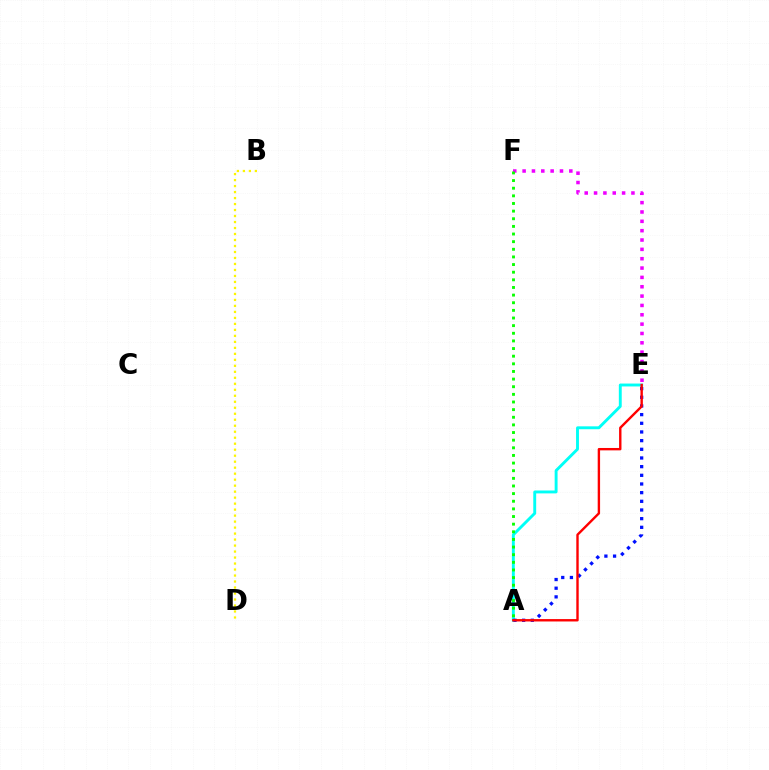{('A', 'E'): [{'color': '#00fff6', 'line_style': 'solid', 'thickness': 2.09}, {'color': '#0010ff', 'line_style': 'dotted', 'thickness': 2.36}, {'color': '#ff0000', 'line_style': 'solid', 'thickness': 1.72}], ('E', 'F'): [{'color': '#ee00ff', 'line_style': 'dotted', 'thickness': 2.54}], ('A', 'F'): [{'color': '#08ff00', 'line_style': 'dotted', 'thickness': 2.07}], ('B', 'D'): [{'color': '#fcf500', 'line_style': 'dotted', 'thickness': 1.63}]}